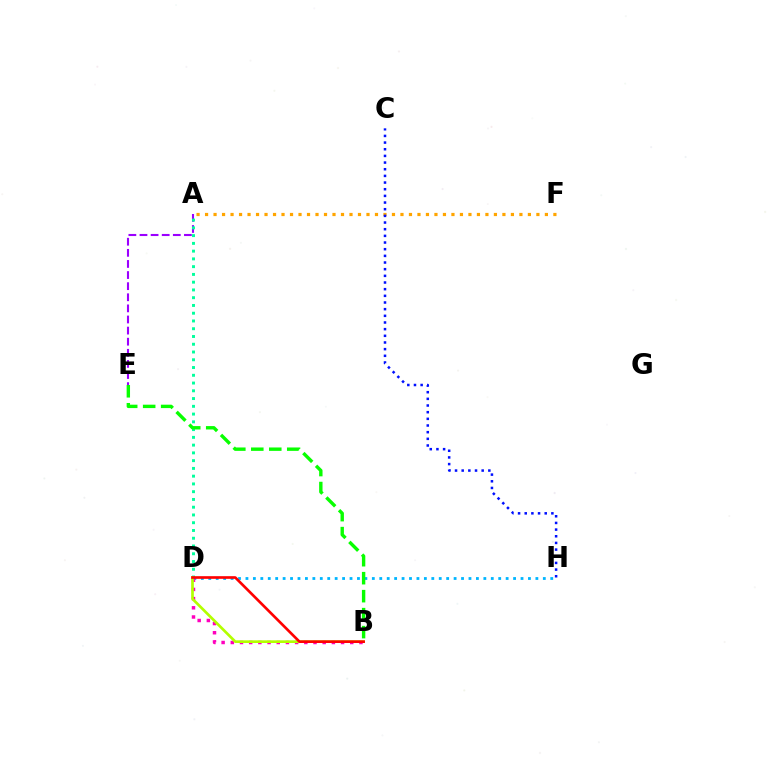{('A', 'E'): [{'color': '#9b00ff', 'line_style': 'dashed', 'thickness': 1.51}], ('A', 'D'): [{'color': '#00ff9d', 'line_style': 'dotted', 'thickness': 2.11}], ('D', 'H'): [{'color': '#00b5ff', 'line_style': 'dotted', 'thickness': 2.02}], ('B', 'D'): [{'color': '#ff00bd', 'line_style': 'dotted', 'thickness': 2.5}, {'color': '#b3ff00', 'line_style': 'solid', 'thickness': 1.93}, {'color': '#ff0000', 'line_style': 'solid', 'thickness': 1.91}], ('A', 'F'): [{'color': '#ffa500', 'line_style': 'dotted', 'thickness': 2.31}], ('B', 'E'): [{'color': '#08ff00', 'line_style': 'dashed', 'thickness': 2.44}], ('C', 'H'): [{'color': '#0010ff', 'line_style': 'dotted', 'thickness': 1.81}]}